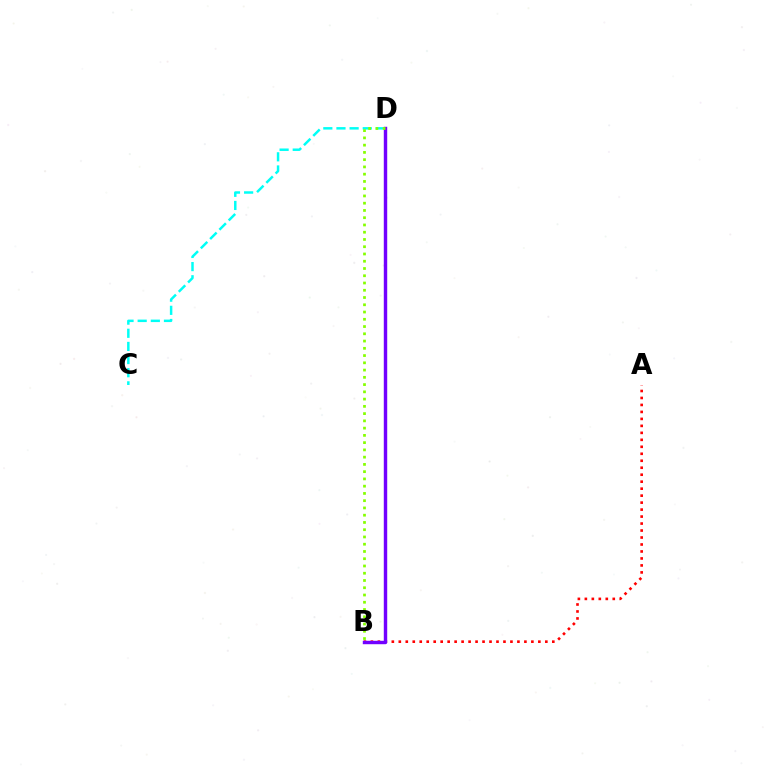{('C', 'D'): [{'color': '#00fff6', 'line_style': 'dashed', 'thickness': 1.79}], ('A', 'B'): [{'color': '#ff0000', 'line_style': 'dotted', 'thickness': 1.9}], ('B', 'D'): [{'color': '#7200ff', 'line_style': 'solid', 'thickness': 2.46}, {'color': '#84ff00', 'line_style': 'dotted', 'thickness': 1.97}]}